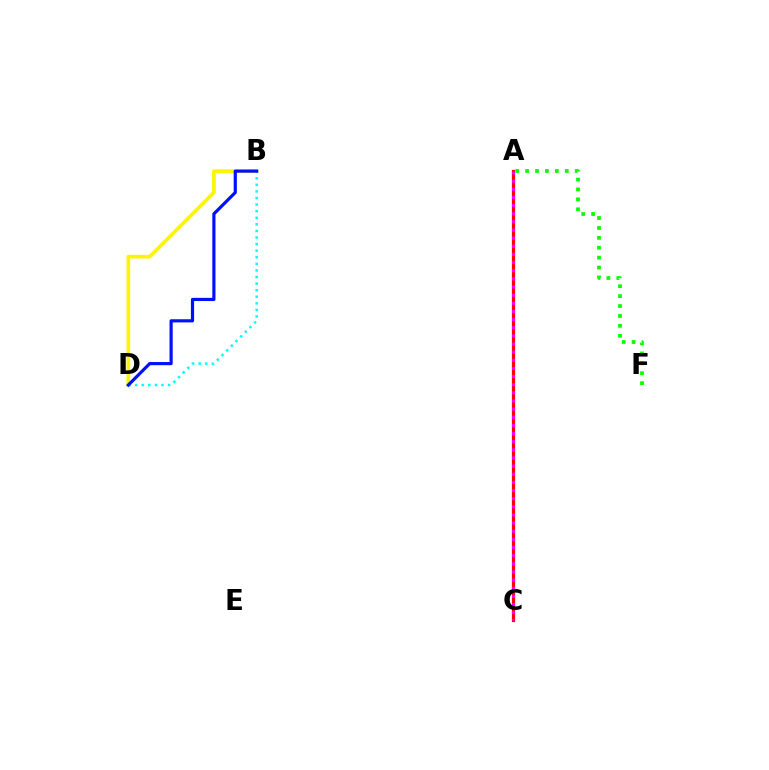{('A', 'C'): [{'color': '#ff0000', 'line_style': 'solid', 'thickness': 2.31}, {'color': '#ee00ff', 'line_style': 'dotted', 'thickness': 2.21}], ('A', 'F'): [{'color': '#08ff00', 'line_style': 'dotted', 'thickness': 2.69}], ('B', 'D'): [{'color': '#fcf500', 'line_style': 'solid', 'thickness': 2.64}, {'color': '#00fff6', 'line_style': 'dotted', 'thickness': 1.79}, {'color': '#0010ff', 'line_style': 'solid', 'thickness': 2.29}]}